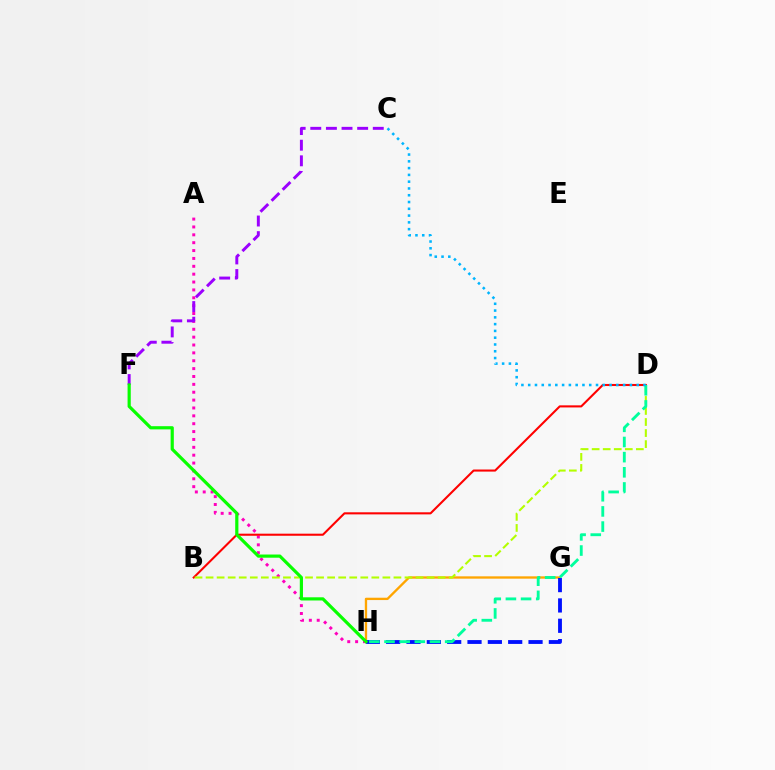{('G', 'H'): [{'color': '#ffa500', 'line_style': 'solid', 'thickness': 1.68}, {'color': '#0010ff', 'line_style': 'dashed', 'thickness': 2.76}], ('A', 'H'): [{'color': '#ff00bd', 'line_style': 'dotted', 'thickness': 2.14}], ('B', 'D'): [{'color': '#ff0000', 'line_style': 'solid', 'thickness': 1.5}, {'color': '#b3ff00', 'line_style': 'dashed', 'thickness': 1.5}], ('C', 'F'): [{'color': '#9b00ff', 'line_style': 'dashed', 'thickness': 2.12}], ('D', 'H'): [{'color': '#00ff9d', 'line_style': 'dashed', 'thickness': 2.06}], ('F', 'H'): [{'color': '#08ff00', 'line_style': 'solid', 'thickness': 2.29}], ('C', 'D'): [{'color': '#00b5ff', 'line_style': 'dotted', 'thickness': 1.84}]}